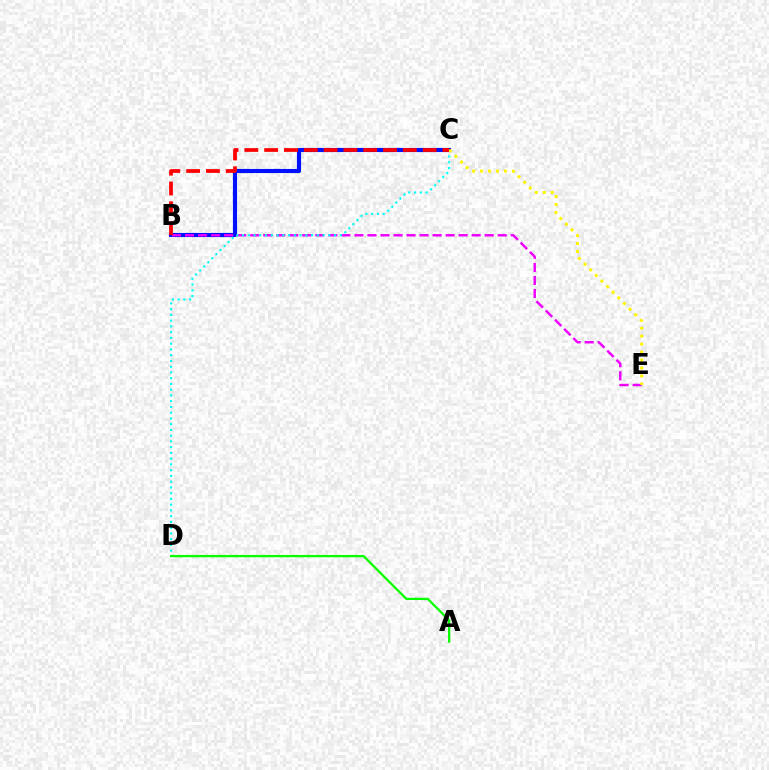{('B', 'C'): [{'color': '#0010ff', 'line_style': 'solid', 'thickness': 2.97}, {'color': '#ff0000', 'line_style': 'dashed', 'thickness': 2.69}], ('B', 'E'): [{'color': '#ee00ff', 'line_style': 'dashed', 'thickness': 1.77}], ('C', 'D'): [{'color': '#00fff6', 'line_style': 'dotted', 'thickness': 1.56}], ('C', 'E'): [{'color': '#fcf500', 'line_style': 'dotted', 'thickness': 2.16}], ('A', 'D'): [{'color': '#08ff00', 'line_style': 'solid', 'thickness': 1.64}]}